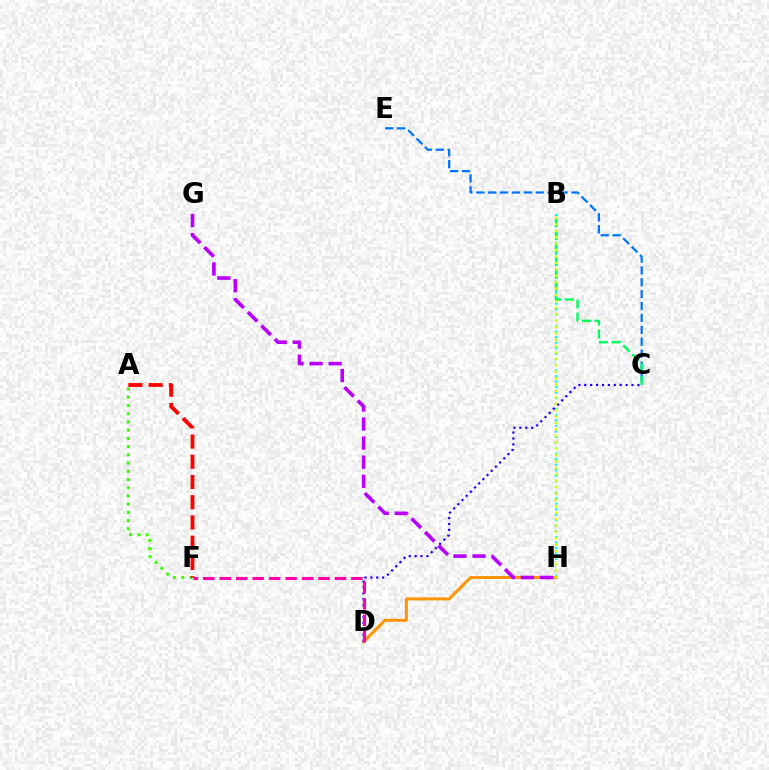{('B', 'H'): [{'color': '#00fff6', 'line_style': 'dotted', 'thickness': 1.51}, {'color': '#d1ff00', 'line_style': 'dotted', 'thickness': 1.74}], ('D', 'H'): [{'color': '#ff9400', 'line_style': 'solid', 'thickness': 2.14}], ('A', 'F'): [{'color': '#3dff00', 'line_style': 'dotted', 'thickness': 2.24}, {'color': '#ff0000', 'line_style': 'dashed', 'thickness': 2.75}], ('C', 'E'): [{'color': '#0074ff', 'line_style': 'dashed', 'thickness': 1.62}], ('C', 'D'): [{'color': '#2500ff', 'line_style': 'dotted', 'thickness': 1.6}], ('D', 'F'): [{'color': '#ff00ac', 'line_style': 'dashed', 'thickness': 2.24}], ('G', 'H'): [{'color': '#b900ff', 'line_style': 'dashed', 'thickness': 2.59}], ('B', 'C'): [{'color': '#00ff5c', 'line_style': 'dashed', 'thickness': 1.74}]}